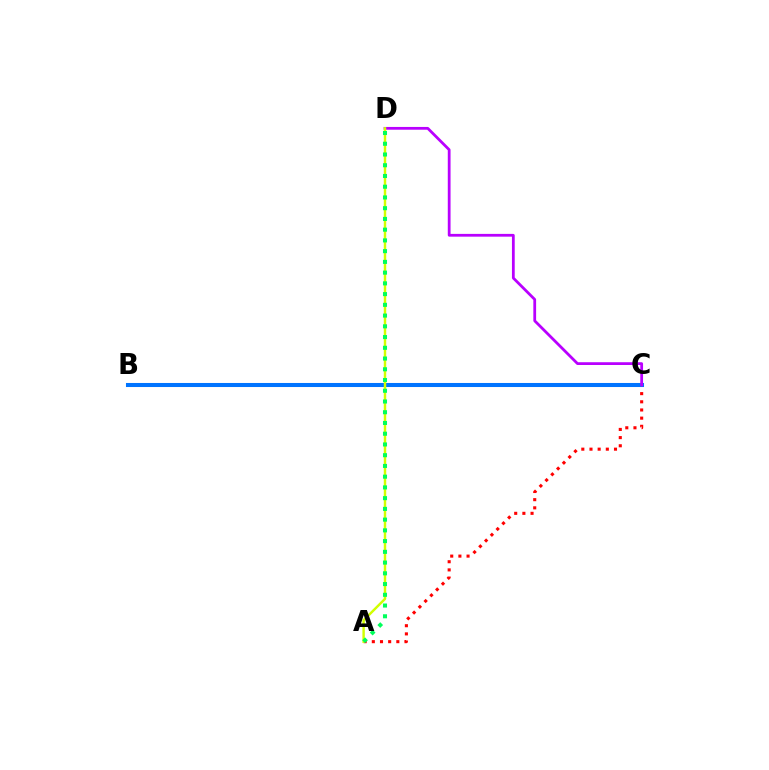{('A', 'C'): [{'color': '#ff0000', 'line_style': 'dotted', 'thickness': 2.22}], ('B', 'C'): [{'color': '#0074ff', 'line_style': 'solid', 'thickness': 2.92}], ('C', 'D'): [{'color': '#b900ff', 'line_style': 'solid', 'thickness': 2.0}], ('A', 'D'): [{'color': '#d1ff00', 'line_style': 'solid', 'thickness': 1.75}, {'color': '#00ff5c', 'line_style': 'dotted', 'thickness': 2.92}]}